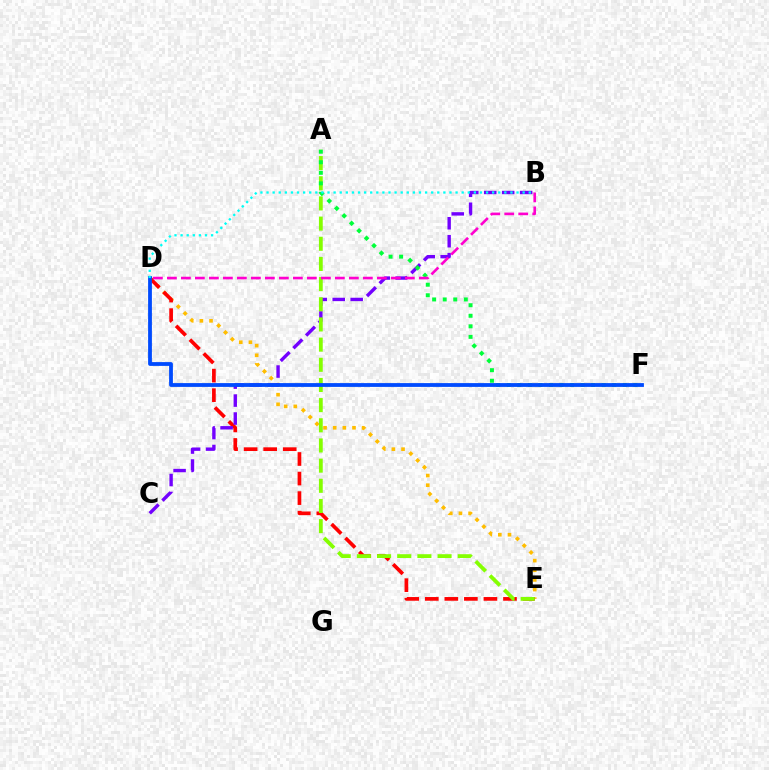{('D', 'E'): [{'color': '#ffbd00', 'line_style': 'dotted', 'thickness': 2.62}, {'color': '#ff0000', 'line_style': 'dashed', 'thickness': 2.66}], ('B', 'C'): [{'color': '#7200ff', 'line_style': 'dashed', 'thickness': 2.44}], ('A', 'E'): [{'color': '#84ff00', 'line_style': 'dashed', 'thickness': 2.74}], ('A', 'F'): [{'color': '#00ff39', 'line_style': 'dotted', 'thickness': 2.87}], ('D', 'F'): [{'color': '#004bff', 'line_style': 'solid', 'thickness': 2.73}], ('B', 'D'): [{'color': '#ff00cf', 'line_style': 'dashed', 'thickness': 1.9}, {'color': '#00fff6', 'line_style': 'dotted', 'thickness': 1.66}]}